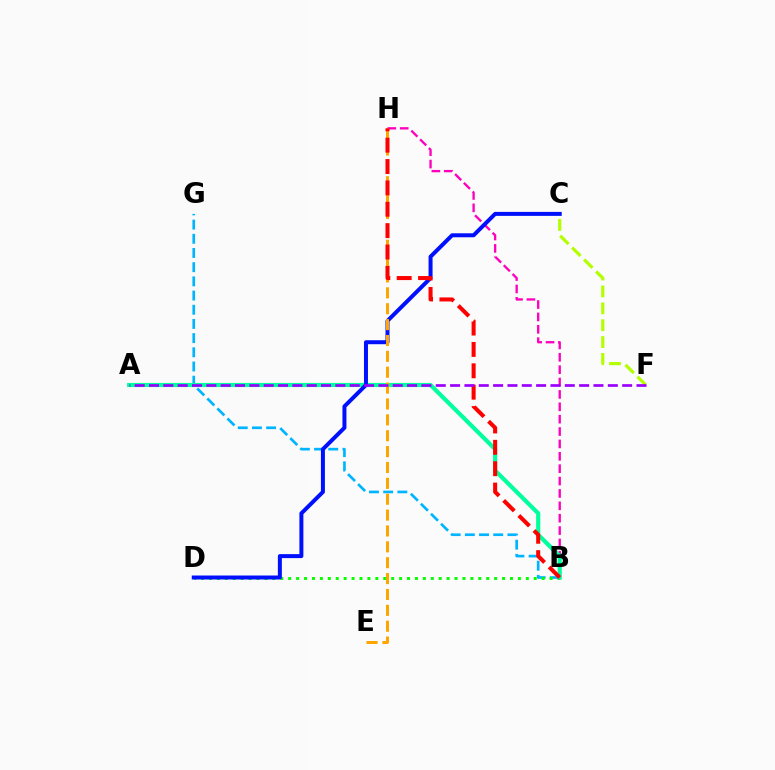{('B', 'G'): [{'color': '#00b5ff', 'line_style': 'dashed', 'thickness': 1.93}], ('B', 'H'): [{'color': '#ff00bd', 'line_style': 'dashed', 'thickness': 1.68}, {'color': '#ff0000', 'line_style': 'dashed', 'thickness': 2.9}], ('B', 'D'): [{'color': '#08ff00', 'line_style': 'dotted', 'thickness': 2.15}], ('A', 'B'): [{'color': '#00ff9d', 'line_style': 'solid', 'thickness': 2.97}], ('C', 'F'): [{'color': '#b3ff00', 'line_style': 'dashed', 'thickness': 2.29}], ('C', 'D'): [{'color': '#0010ff', 'line_style': 'solid', 'thickness': 2.87}], ('E', 'H'): [{'color': '#ffa500', 'line_style': 'dashed', 'thickness': 2.16}], ('A', 'F'): [{'color': '#9b00ff', 'line_style': 'dashed', 'thickness': 1.95}]}